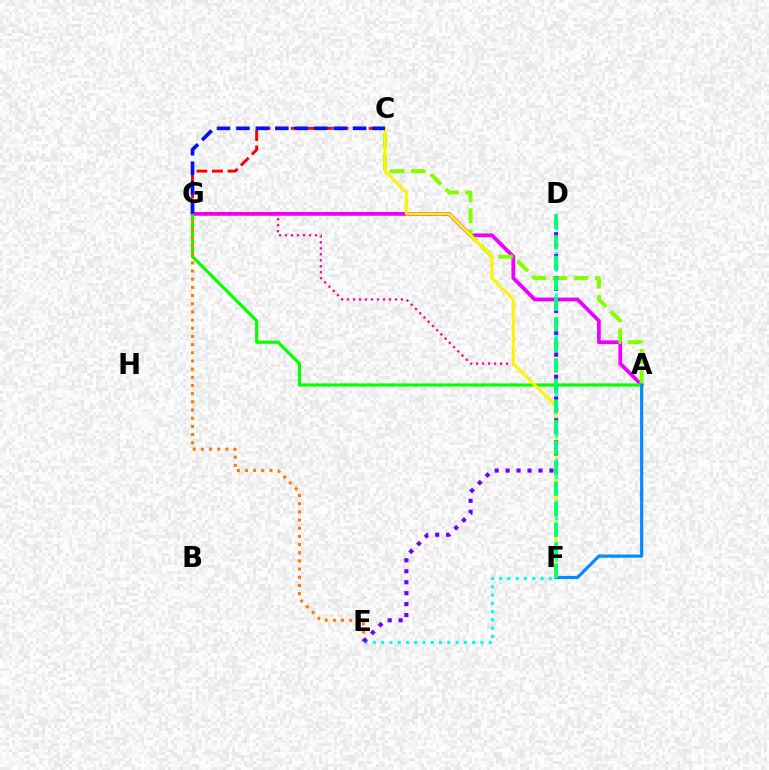{('C', 'G'): [{'color': '#ff0000', 'line_style': 'dashed', 'thickness': 2.12}, {'color': '#0010ff', 'line_style': 'dashed', 'thickness': 2.64}], ('A', 'G'): [{'color': '#ee00ff', 'line_style': 'solid', 'thickness': 2.71}, {'color': '#ff0094', 'line_style': 'dotted', 'thickness': 1.63}, {'color': '#08ff00', 'line_style': 'solid', 'thickness': 2.28}], ('A', 'C'): [{'color': '#84ff00', 'line_style': 'dashed', 'thickness': 2.87}], ('C', 'F'): [{'color': '#fcf500', 'line_style': 'solid', 'thickness': 2.17}], ('E', 'G'): [{'color': '#ff7c00', 'line_style': 'dotted', 'thickness': 2.22}], ('A', 'F'): [{'color': '#008cff', 'line_style': 'solid', 'thickness': 2.29}], ('D', 'E'): [{'color': '#00fff6', 'line_style': 'dotted', 'thickness': 2.25}, {'color': '#7200ff', 'line_style': 'dotted', 'thickness': 2.98}], ('D', 'F'): [{'color': '#00ff74', 'line_style': 'dashed', 'thickness': 2.79}]}